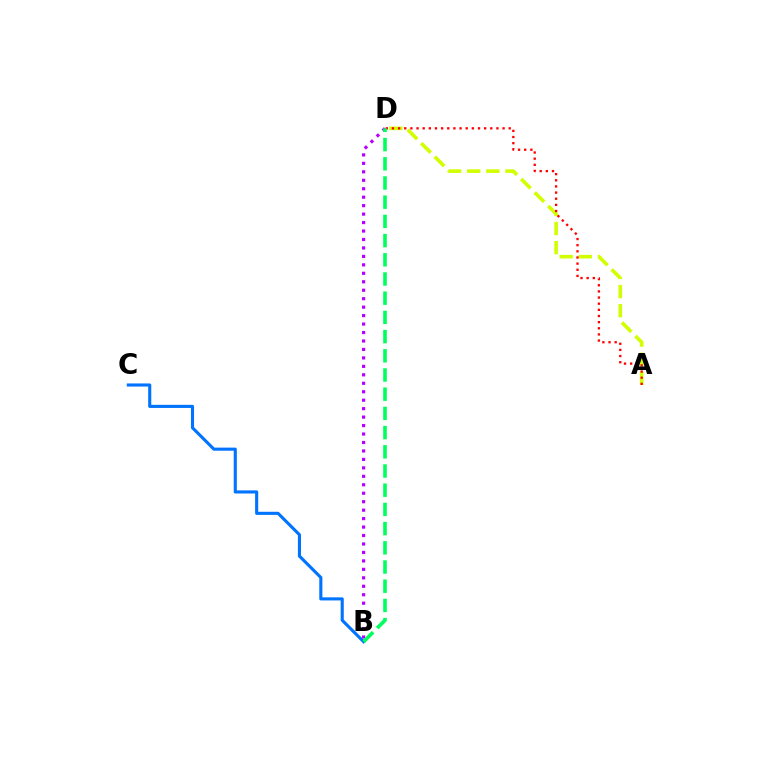{('A', 'D'): [{'color': '#d1ff00', 'line_style': 'dashed', 'thickness': 2.6}, {'color': '#ff0000', 'line_style': 'dotted', 'thickness': 1.67}], ('B', 'D'): [{'color': '#b900ff', 'line_style': 'dotted', 'thickness': 2.3}, {'color': '#00ff5c', 'line_style': 'dashed', 'thickness': 2.61}], ('B', 'C'): [{'color': '#0074ff', 'line_style': 'solid', 'thickness': 2.24}]}